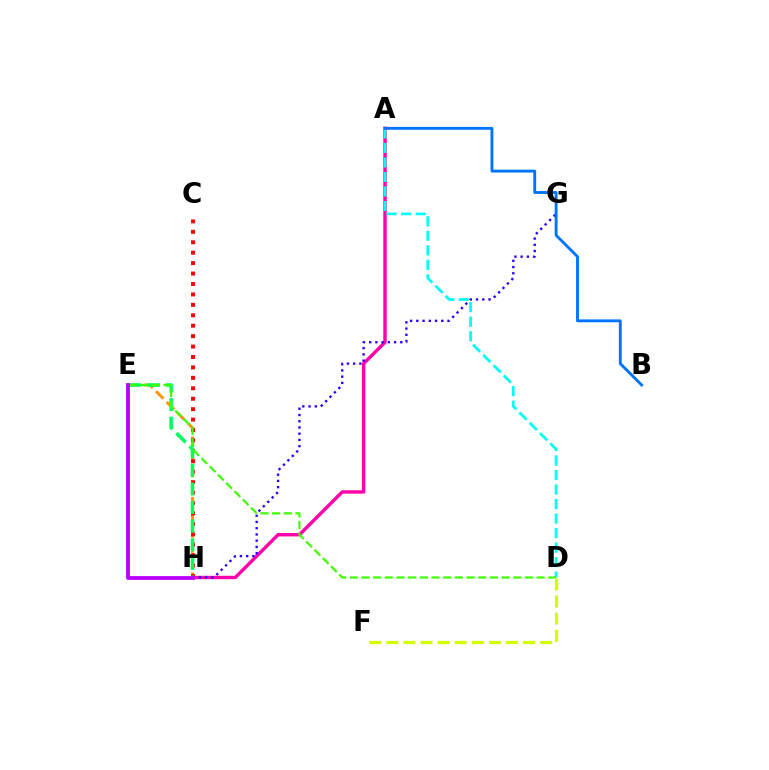{('A', 'H'): [{'color': '#ff00ac', 'line_style': 'solid', 'thickness': 2.45}], ('A', 'D'): [{'color': '#00fff6', 'line_style': 'dashed', 'thickness': 1.97}], ('E', 'H'): [{'color': '#ff9400', 'line_style': 'dashed', 'thickness': 2.05}, {'color': '#00ff5c', 'line_style': 'dashed', 'thickness': 2.53}, {'color': '#b900ff', 'line_style': 'solid', 'thickness': 2.73}], ('C', 'H'): [{'color': '#ff0000', 'line_style': 'dotted', 'thickness': 2.83}], ('G', 'H'): [{'color': '#2500ff', 'line_style': 'dotted', 'thickness': 1.69}], ('D', 'E'): [{'color': '#3dff00', 'line_style': 'dashed', 'thickness': 1.59}], ('D', 'F'): [{'color': '#d1ff00', 'line_style': 'dashed', 'thickness': 2.32}], ('A', 'B'): [{'color': '#0074ff', 'line_style': 'solid', 'thickness': 2.06}]}